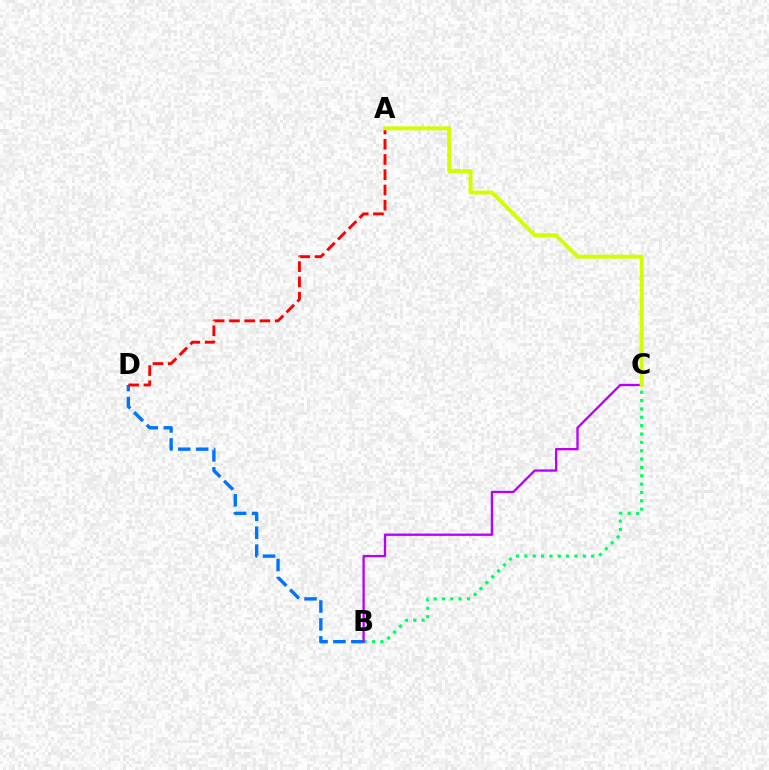{('B', 'D'): [{'color': '#0074ff', 'line_style': 'dashed', 'thickness': 2.43}], ('B', 'C'): [{'color': '#00ff5c', 'line_style': 'dotted', 'thickness': 2.27}, {'color': '#b900ff', 'line_style': 'solid', 'thickness': 1.67}], ('A', 'D'): [{'color': '#ff0000', 'line_style': 'dashed', 'thickness': 2.07}], ('A', 'C'): [{'color': '#d1ff00', 'line_style': 'solid', 'thickness': 2.85}]}